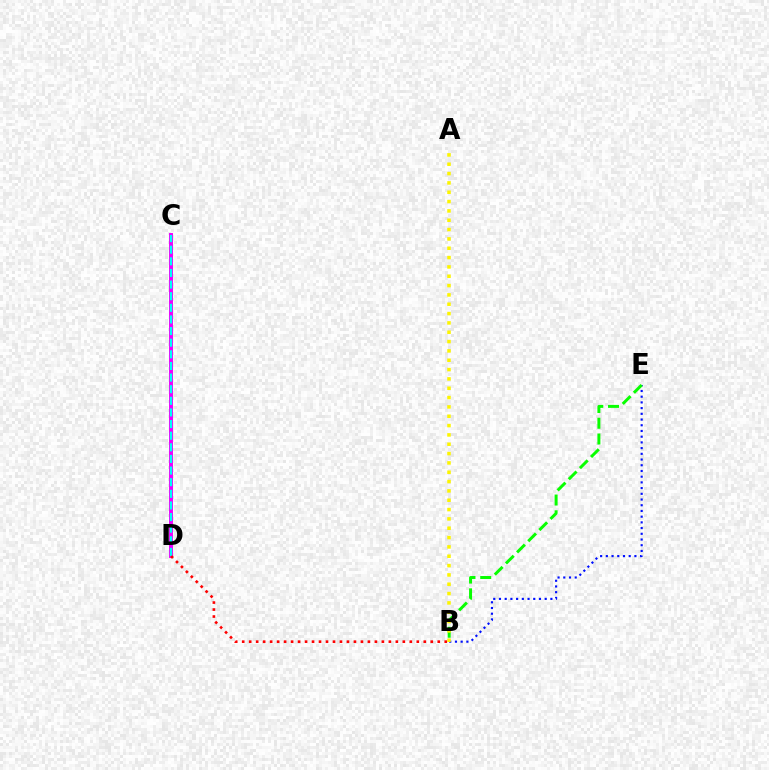{('C', 'D'): [{'color': '#ee00ff', 'line_style': 'solid', 'thickness': 2.83}, {'color': '#00fff6', 'line_style': 'dashed', 'thickness': 1.58}], ('B', 'E'): [{'color': '#0010ff', 'line_style': 'dotted', 'thickness': 1.55}, {'color': '#08ff00', 'line_style': 'dashed', 'thickness': 2.14}], ('A', 'B'): [{'color': '#fcf500', 'line_style': 'dotted', 'thickness': 2.54}], ('B', 'D'): [{'color': '#ff0000', 'line_style': 'dotted', 'thickness': 1.9}]}